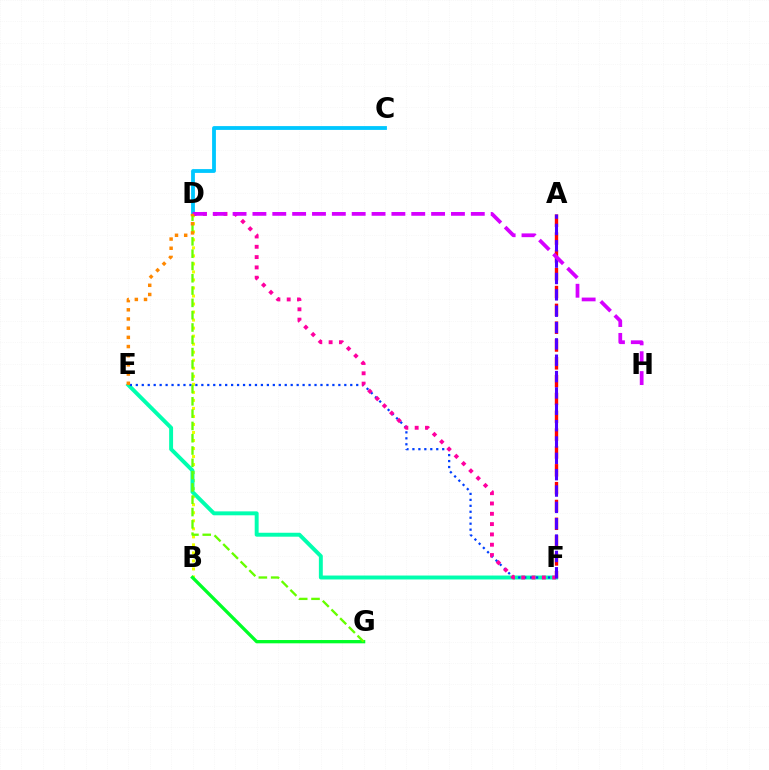{('A', 'F'): [{'color': '#ff0000', 'line_style': 'dashed', 'thickness': 2.42}, {'color': '#4f00ff', 'line_style': 'dashed', 'thickness': 2.22}], ('B', 'D'): [{'color': '#eeff00', 'line_style': 'dotted', 'thickness': 2.18}], ('E', 'F'): [{'color': '#00ffaf', 'line_style': 'solid', 'thickness': 2.83}, {'color': '#003fff', 'line_style': 'dotted', 'thickness': 1.62}], ('B', 'G'): [{'color': '#00ff27', 'line_style': 'solid', 'thickness': 2.37}], ('C', 'D'): [{'color': '#00c7ff', 'line_style': 'solid', 'thickness': 2.75}], ('D', 'F'): [{'color': '#ff00a0', 'line_style': 'dotted', 'thickness': 2.8}], ('D', 'G'): [{'color': '#66ff00', 'line_style': 'dashed', 'thickness': 1.67}], ('D', 'H'): [{'color': '#d600ff', 'line_style': 'dashed', 'thickness': 2.7}], ('D', 'E'): [{'color': '#ff8800', 'line_style': 'dotted', 'thickness': 2.49}]}